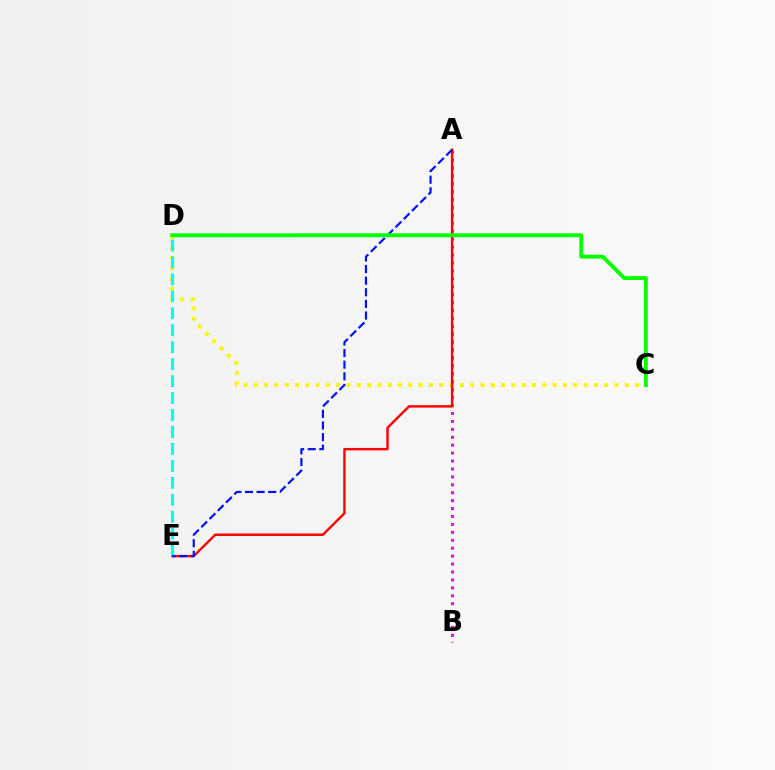{('A', 'B'): [{'color': '#ee00ff', 'line_style': 'dotted', 'thickness': 2.15}], ('C', 'D'): [{'color': '#fcf500', 'line_style': 'dotted', 'thickness': 2.8}, {'color': '#08ff00', 'line_style': 'solid', 'thickness': 2.81}], ('A', 'E'): [{'color': '#ff0000', 'line_style': 'solid', 'thickness': 1.74}, {'color': '#0010ff', 'line_style': 'dashed', 'thickness': 1.58}], ('D', 'E'): [{'color': '#00fff6', 'line_style': 'dashed', 'thickness': 2.3}]}